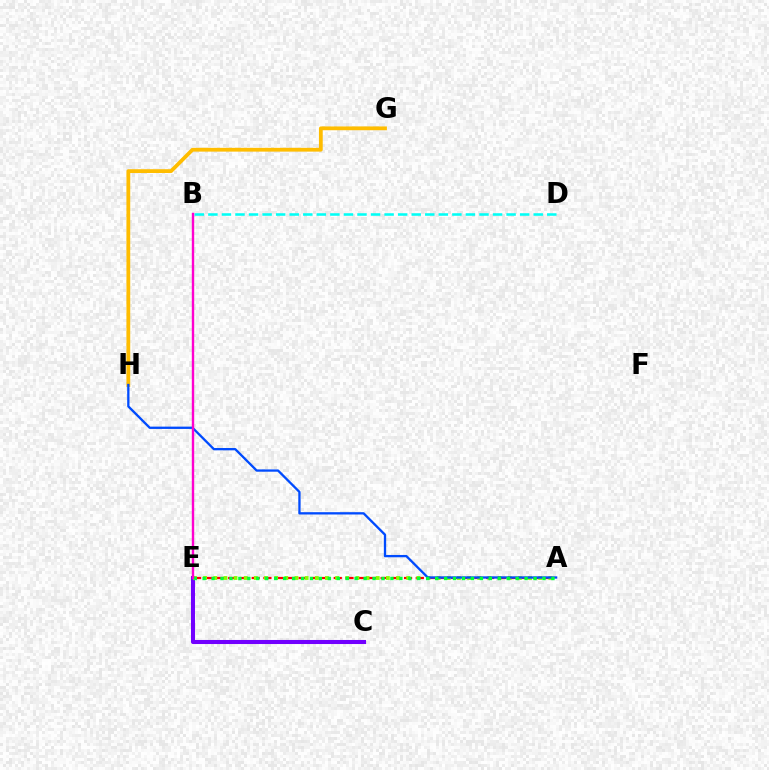{('A', 'E'): [{'color': '#ff0000', 'line_style': 'dashed', 'thickness': 1.59}, {'color': '#84ff00', 'line_style': 'dotted', 'thickness': 2.76}, {'color': '#00ff39', 'line_style': 'dotted', 'thickness': 2.43}], ('G', 'H'): [{'color': '#ffbd00', 'line_style': 'solid', 'thickness': 2.73}], ('B', 'D'): [{'color': '#00fff6', 'line_style': 'dashed', 'thickness': 1.84}], ('C', 'E'): [{'color': '#7200ff', 'line_style': 'solid', 'thickness': 2.92}], ('A', 'H'): [{'color': '#004bff', 'line_style': 'solid', 'thickness': 1.66}], ('B', 'E'): [{'color': '#ff00cf', 'line_style': 'solid', 'thickness': 1.72}]}